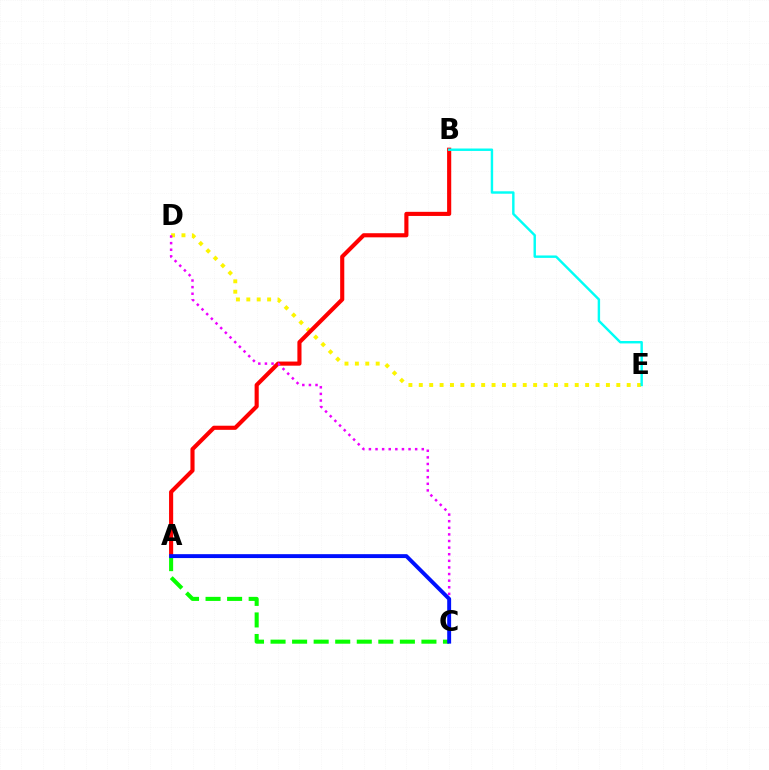{('D', 'E'): [{'color': '#fcf500', 'line_style': 'dotted', 'thickness': 2.82}], ('A', 'B'): [{'color': '#ff0000', 'line_style': 'solid', 'thickness': 2.97}], ('C', 'D'): [{'color': '#ee00ff', 'line_style': 'dotted', 'thickness': 1.8}], ('A', 'C'): [{'color': '#08ff00', 'line_style': 'dashed', 'thickness': 2.93}, {'color': '#0010ff', 'line_style': 'solid', 'thickness': 2.82}], ('B', 'E'): [{'color': '#00fff6', 'line_style': 'solid', 'thickness': 1.75}]}